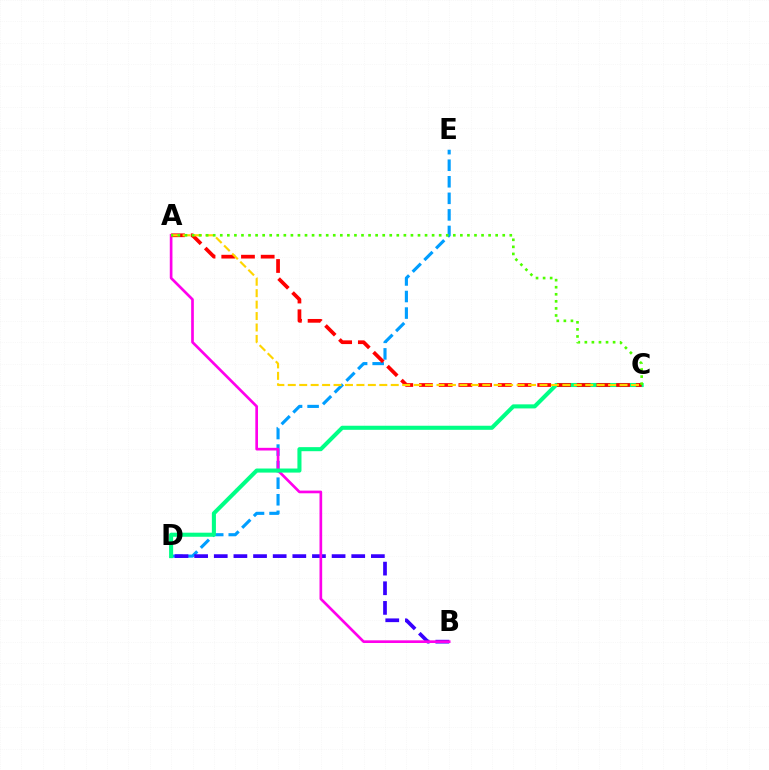{('D', 'E'): [{'color': '#009eff', 'line_style': 'dashed', 'thickness': 2.25}], ('B', 'D'): [{'color': '#3700ff', 'line_style': 'dashed', 'thickness': 2.67}], ('A', 'B'): [{'color': '#ff00ed', 'line_style': 'solid', 'thickness': 1.93}], ('C', 'D'): [{'color': '#00ff86', 'line_style': 'solid', 'thickness': 2.93}], ('A', 'C'): [{'color': '#ff0000', 'line_style': 'dashed', 'thickness': 2.68}, {'color': '#ffd500', 'line_style': 'dashed', 'thickness': 1.55}, {'color': '#4fff00', 'line_style': 'dotted', 'thickness': 1.92}]}